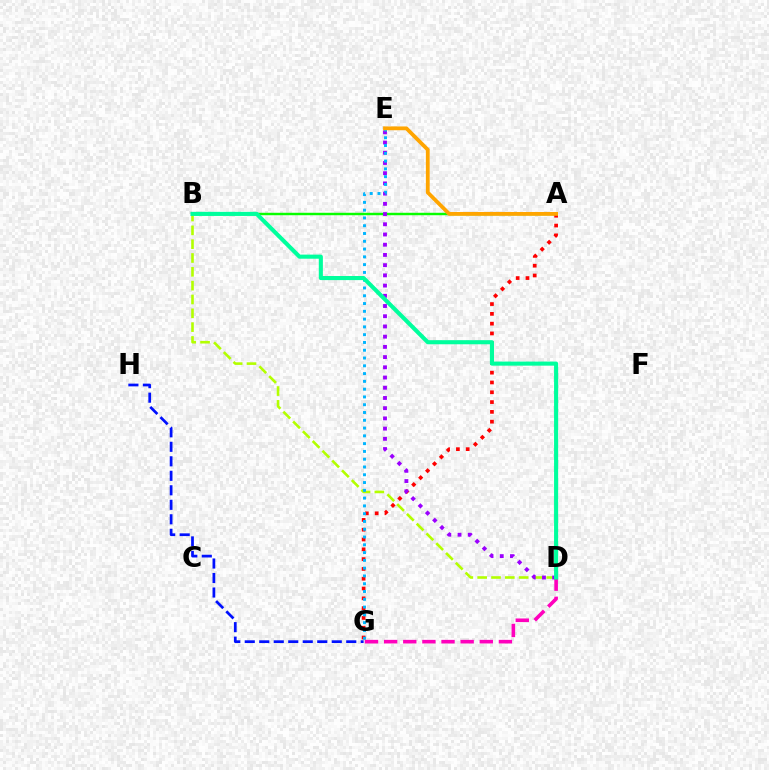{('A', 'B'): [{'color': '#08ff00', 'line_style': 'solid', 'thickness': 1.76}], ('A', 'G'): [{'color': '#ff0000', 'line_style': 'dotted', 'thickness': 2.66}], ('B', 'D'): [{'color': '#b3ff00', 'line_style': 'dashed', 'thickness': 1.88}, {'color': '#00ff9d', 'line_style': 'solid', 'thickness': 2.95}], ('D', 'E'): [{'color': '#9b00ff', 'line_style': 'dotted', 'thickness': 2.78}], ('E', 'G'): [{'color': '#00b5ff', 'line_style': 'dotted', 'thickness': 2.11}], ('D', 'G'): [{'color': '#ff00bd', 'line_style': 'dashed', 'thickness': 2.6}], ('G', 'H'): [{'color': '#0010ff', 'line_style': 'dashed', 'thickness': 1.97}], ('A', 'E'): [{'color': '#ffa500', 'line_style': 'solid', 'thickness': 2.75}]}